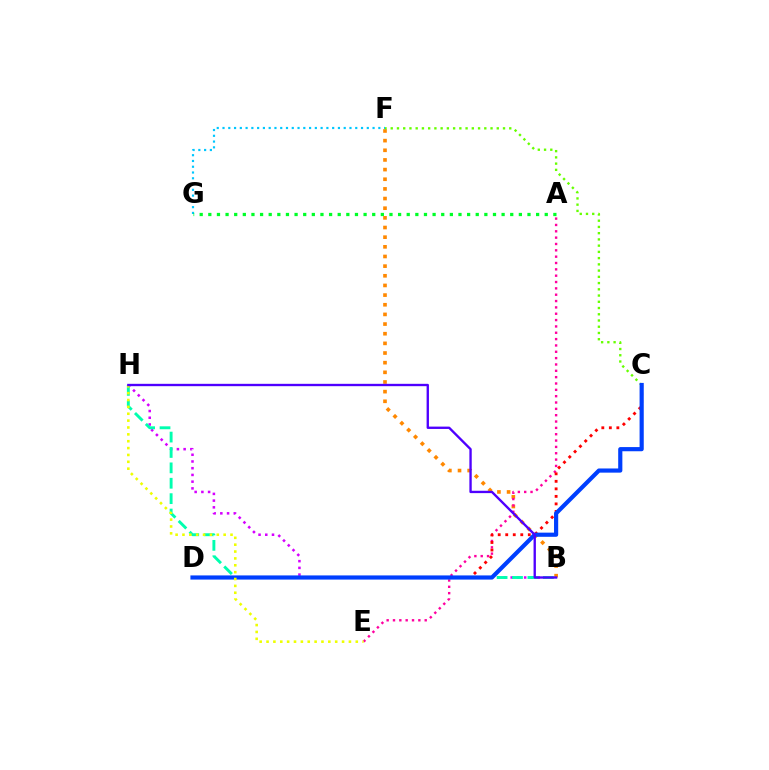{('F', 'G'): [{'color': '#00c7ff', 'line_style': 'dotted', 'thickness': 1.57}], ('B', 'H'): [{'color': '#d600ff', 'line_style': 'dotted', 'thickness': 1.83}, {'color': '#00ffaf', 'line_style': 'dashed', 'thickness': 2.09}, {'color': '#4f00ff', 'line_style': 'solid', 'thickness': 1.69}], ('A', 'G'): [{'color': '#00ff27', 'line_style': 'dotted', 'thickness': 2.34}], ('B', 'F'): [{'color': '#ff8800', 'line_style': 'dotted', 'thickness': 2.62}], ('A', 'E'): [{'color': '#ff00a0', 'line_style': 'dotted', 'thickness': 1.72}], ('C', 'F'): [{'color': '#66ff00', 'line_style': 'dotted', 'thickness': 1.69}], ('C', 'D'): [{'color': '#ff0000', 'line_style': 'dotted', 'thickness': 2.04}, {'color': '#003fff', 'line_style': 'solid', 'thickness': 3.0}], ('E', 'H'): [{'color': '#eeff00', 'line_style': 'dotted', 'thickness': 1.87}]}